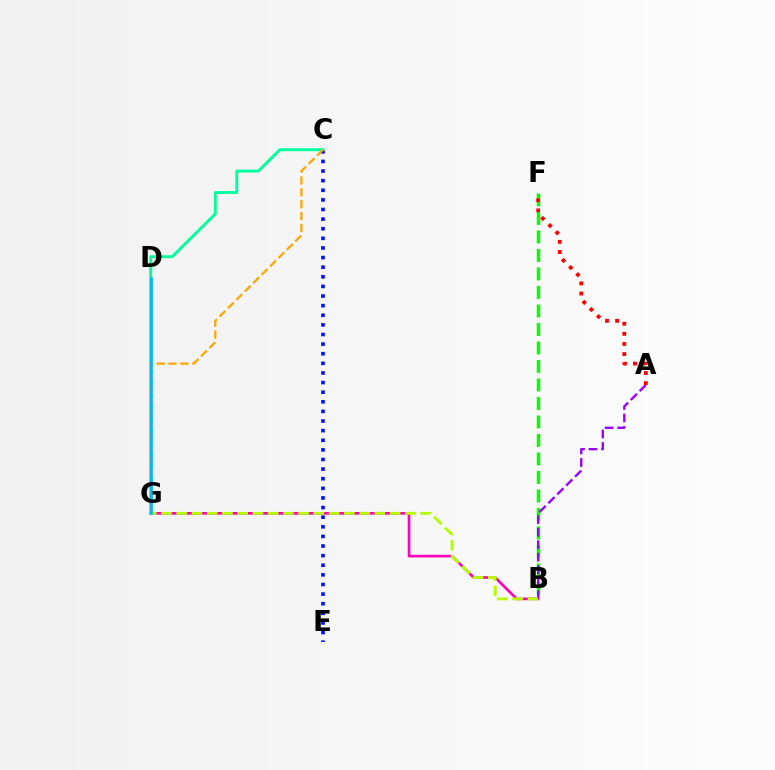{('B', 'G'): [{'color': '#ff00bd', 'line_style': 'solid', 'thickness': 1.92}, {'color': '#b3ff00', 'line_style': 'dashed', 'thickness': 2.07}], ('B', 'F'): [{'color': '#08ff00', 'line_style': 'dashed', 'thickness': 2.51}], ('C', 'E'): [{'color': '#0010ff', 'line_style': 'dotted', 'thickness': 2.61}], ('A', 'B'): [{'color': '#9b00ff', 'line_style': 'dashed', 'thickness': 1.7}], ('C', 'G'): [{'color': '#00ff9d', 'line_style': 'solid', 'thickness': 2.09}, {'color': '#ffa500', 'line_style': 'dashed', 'thickness': 1.61}], ('A', 'F'): [{'color': '#ff0000', 'line_style': 'dotted', 'thickness': 2.75}], ('D', 'G'): [{'color': '#00b5ff', 'line_style': 'solid', 'thickness': 1.92}]}